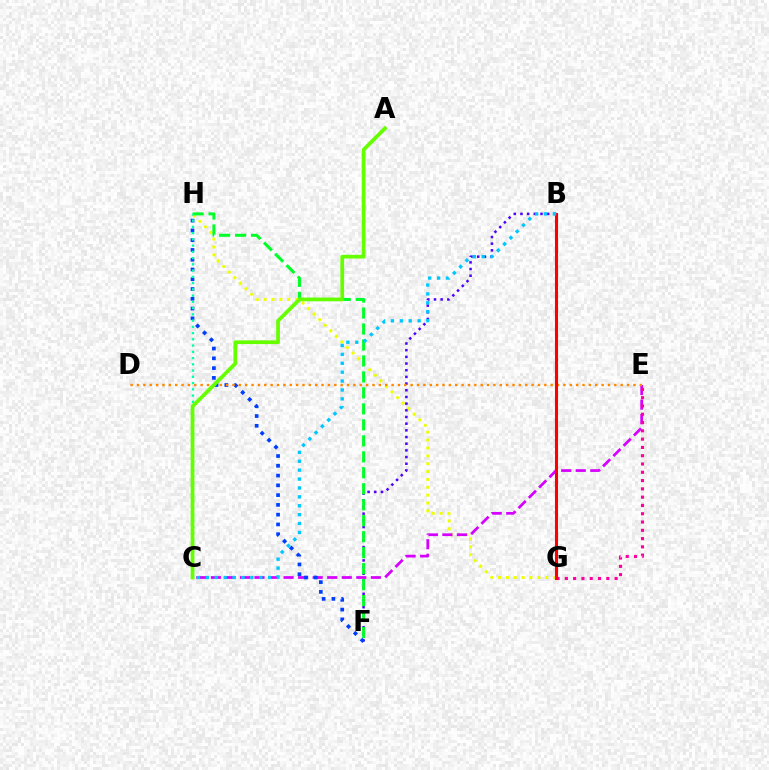{('G', 'H'): [{'color': '#eeff00', 'line_style': 'dotted', 'thickness': 2.14}], ('C', 'E'): [{'color': '#d600ff', 'line_style': 'dashed', 'thickness': 1.98}], ('E', 'G'): [{'color': '#ff00a0', 'line_style': 'dotted', 'thickness': 2.25}], ('B', 'F'): [{'color': '#4f00ff', 'line_style': 'dotted', 'thickness': 1.82}], ('F', 'H'): [{'color': '#00ff27', 'line_style': 'dashed', 'thickness': 2.17}, {'color': '#003fff', 'line_style': 'dotted', 'thickness': 2.65}], ('D', 'E'): [{'color': '#ff8800', 'line_style': 'dotted', 'thickness': 1.73}], ('C', 'H'): [{'color': '#00ffaf', 'line_style': 'dotted', 'thickness': 1.7}], ('B', 'G'): [{'color': '#ff0000', 'line_style': 'solid', 'thickness': 2.22}], ('B', 'C'): [{'color': '#00c7ff', 'line_style': 'dotted', 'thickness': 2.42}], ('A', 'C'): [{'color': '#66ff00', 'line_style': 'solid', 'thickness': 2.68}]}